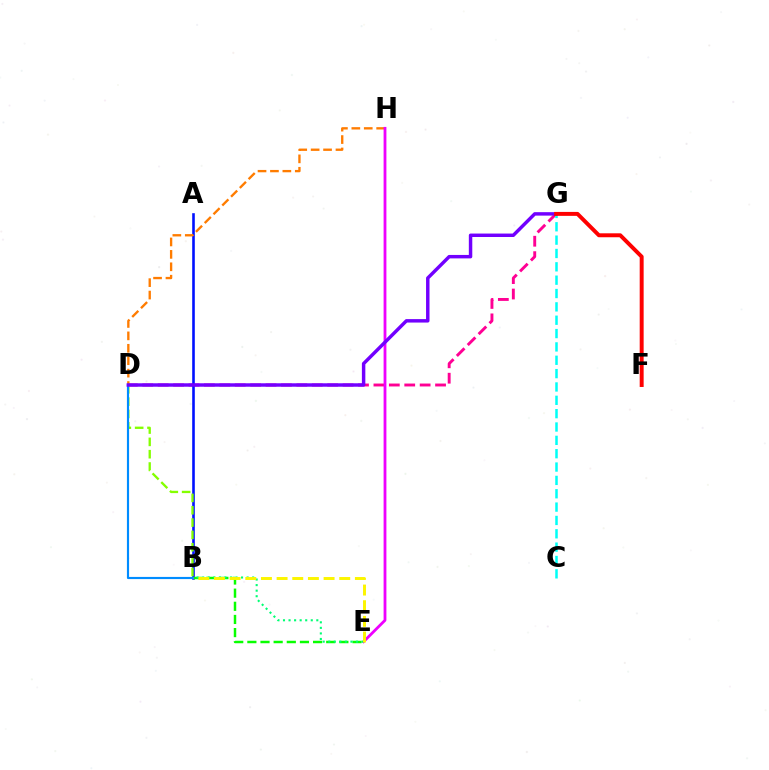{('D', 'G'): [{'color': '#ff0094', 'line_style': 'dashed', 'thickness': 2.09}, {'color': '#7200ff', 'line_style': 'solid', 'thickness': 2.49}], ('C', 'G'): [{'color': '#00fff6', 'line_style': 'dashed', 'thickness': 1.81}], ('A', 'B'): [{'color': '#0010ff', 'line_style': 'solid', 'thickness': 1.88}], ('D', 'H'): [{'color': '#ff7c00', 'line_style': 'dashed', 'thickness': 1.69}], ('E', 'H'): [{'color': '#ee00ff', 'line_style': 'solid', 'thickness': 2.02}], ('B', 'D'): [{'color': '#84ff00', 'line_style': 'dashed', 'thickness': 1.67}, {'color': '#008cff', 'line_style': 'solid', 'thickness': 1.55}], ('B', 'E'): [{'color': '#08ff00', 'line_style': 'dashed', 'thickness': 1.79}, {'color': '#00ff74', 'line_style': 'dotted', 'thickness': 1.51}, {'color': '#fcf500', 'line_style': 'dashed', 'thickness': 2.13}], ('F', 'G'): [{'color': '#ff0000', 'line_style': 'solid', 'thickness': 2.84}]}